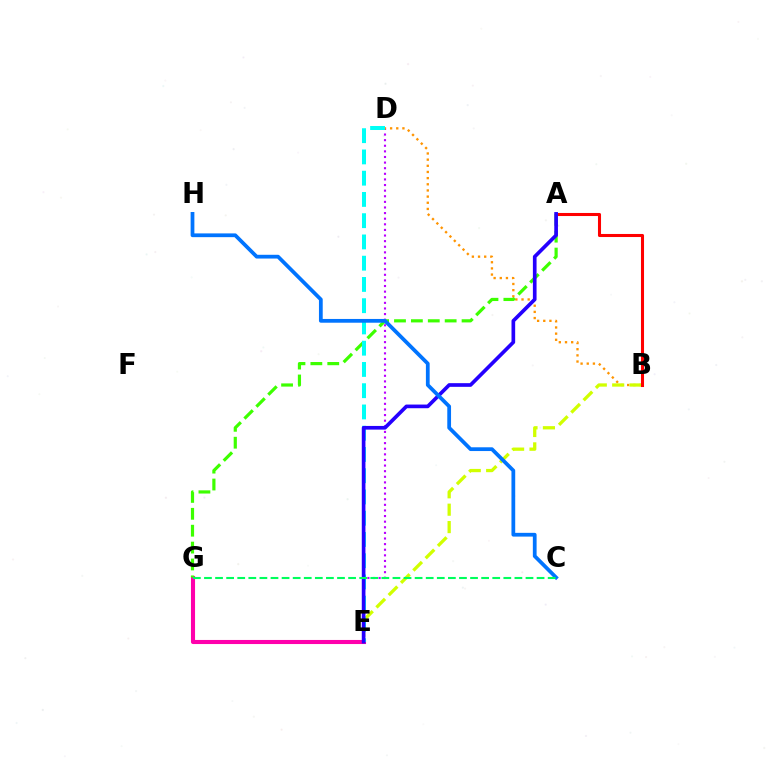{('E', 'G'): [{'color': '#ff00ac', 'line_style': 'solid', 'thickness': 2.94}], ('D', 'E'): [{'color': '#b900ff', 'line_style': 'dotted', 'thickness': 1.52}, {'color': '#00fff6', 'line_style': 'dashed', 'thickness': 2.89}], ('B', 'D'): [{'color': '#ff9400', 'line_style': 'dotted', 'thickness': 1.67}], ('B', 'E'): [{'color': '#d1ff00', 'line_style': 'dashed', 'thickness': 2.36}], ('A', 'G'): [{'color': '#3dff00', 'line_style': 'dashed', 'thickness': 2.29}], ('A', 'B'): [{'color': '#ff0000', 'line_style': 'solid', 'thickness': 2.21}], ('A', 'E'): [{'color': '#2500ff', 'line_style': 'solid', 'thickness': 2.64}], ('C', 'H'): [{'color': '#0074ff', 'line_style': 'solid', 'thickness': 2.71}], ('C', 'G'): [{'color': '#00ff5c', 'line_style': 'dashed', 'thickness': 1.51}]}